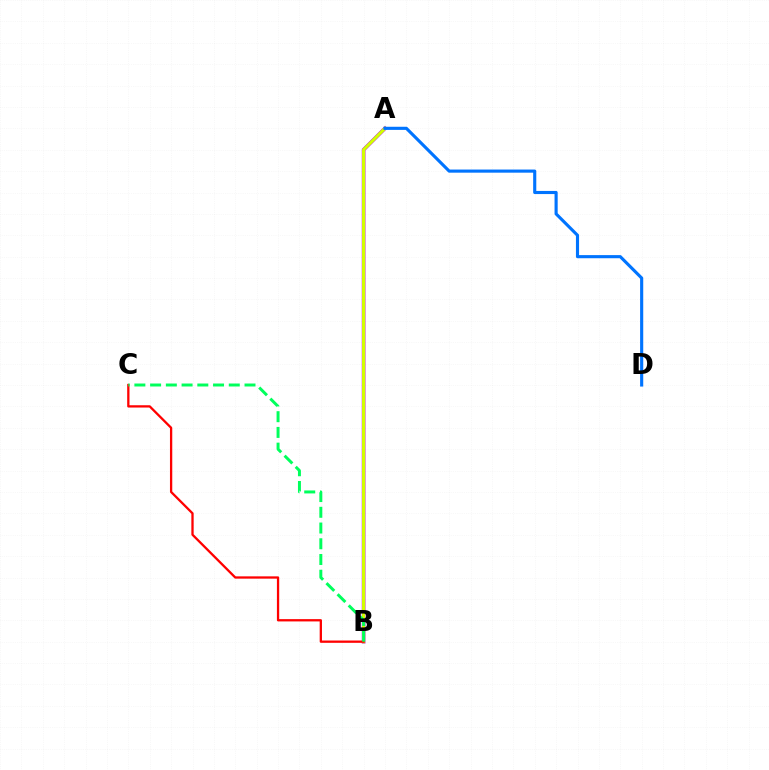{('A', 'B'): [{'color': '#b900ff', 'line_style': 'solid', 'thickness': 2.65}, {'color': '#d1ff00', 'line_style': 'solid', 'thickness': 2.28}], ('A', 'D'): [{'color': '#0074ff', 'line_style': 'solid', 'thickness': 2.25}], ('B', 'C'): [{'color': '#ff0000', 'line_style': 'solid', 'thickness': 1.65}, {'color': '#00ff5c', 'line_style': 'dashed', 'thickness': 2.14}]}